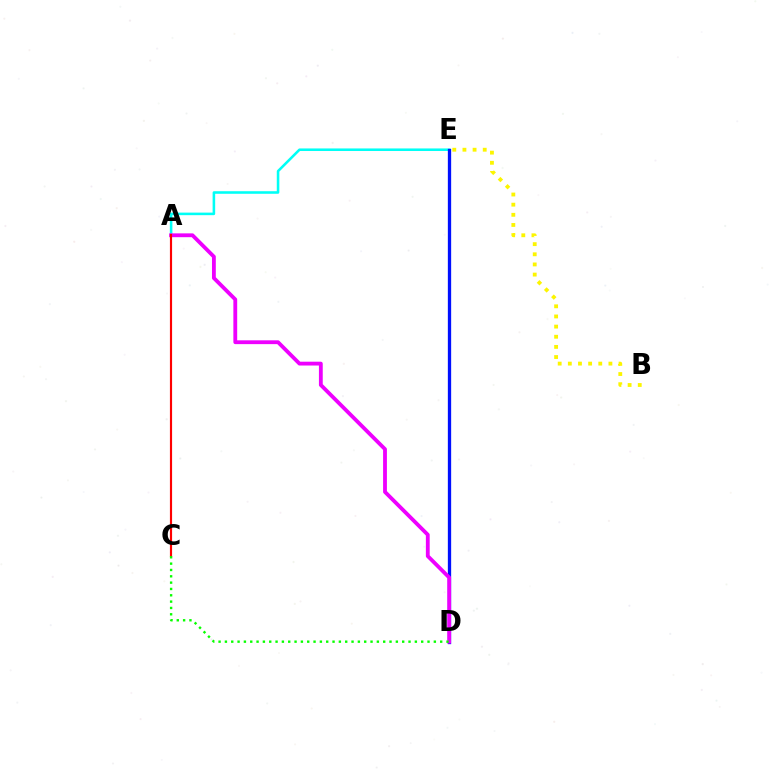{('A', 'E'): [{'color': '#00fff6', 'line_style': 'solid', 'thickness': 1.84}], ('B', 'E'): [{'color': '#fcf500', 'line_style': 'dotted', 'thickness': 2.76}], ('D', 'E'): [{'color': '#0010ff', 'line_style': 'solid', 'thickness': 2.38}], ('A', 'D'): [{'color': '#ee00ff', 'line_style': 'solid', 'thickness': 2.75}], ('A', 'C'): [{'color': '#ff0000', 'line_style': 'solid', 'thickness': 1.56}], ('C', 'D'): [{'color': '#08ff00', 'line_style': 'dotted', 'thickness': 1.72}]}